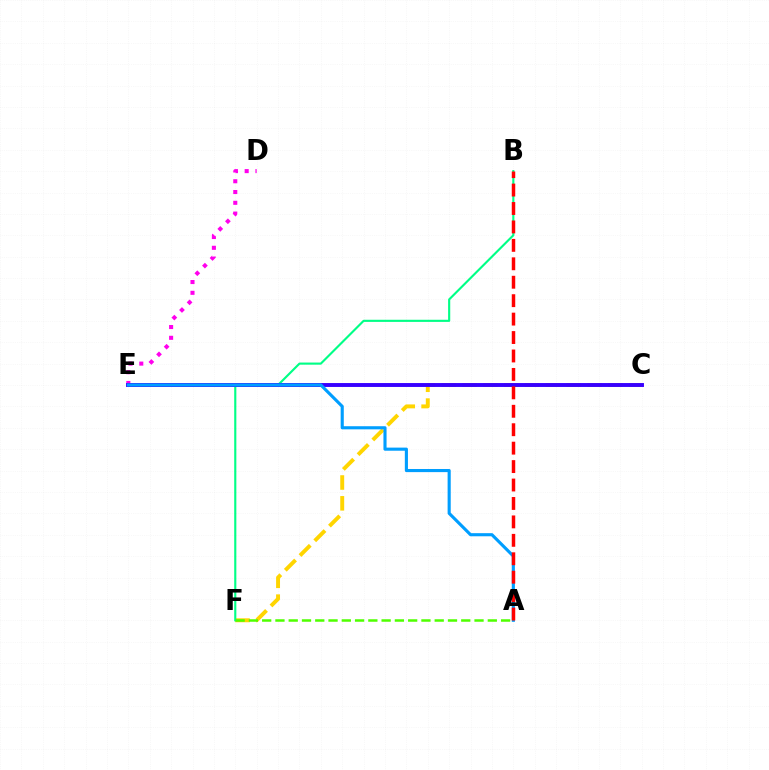{('D', 'E'): [{'color': '#ff00ed', 'line_style': 'dotted', 'thickness': 2.93}], ('C', 'F'): [{'color': '#ffd500', 'line_style': 'dashed', 'thickness': 2.83}], ('B', 'F'): [{'color': '#00ff86', 'line_style': 'solid', 'thickness': 1.53}], ('A', 'F'): [{'color': '#4fff00', 'line_style': 'dashed', 'thickness': 1.8}], ('C', 'E'): [{'color': '#3700ff', 'line_style': 'solid', 'thickness': 2.81}], ('A', 'E'): [{'color': '#009eff', 'line_style': 'solid', 'thickness': 2.24}], ('A', 'B'): [{'color': '#ff0000', 'line_style': 'dashed', 'thickness': 2.5}]}